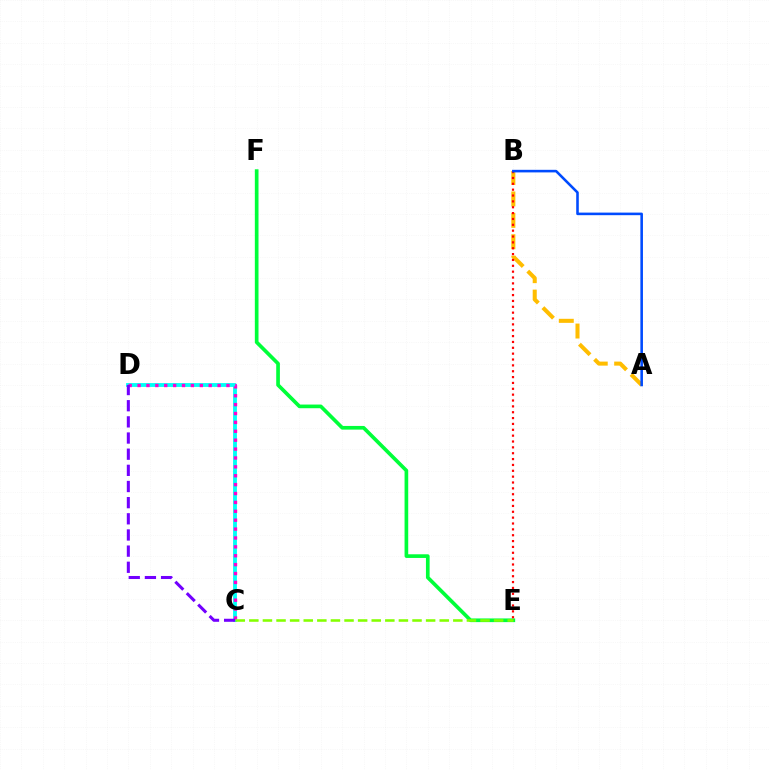{('C', 'D'): [{'color': '#00fff6', 'line_style': 'solid', 'thickness': 2.76}, {'color': '#ff00cf', 'line_style': 'dotted', 'thickness': 2.42}, {'color': '#7200ff', 'line_style': 'dashed', 'thickness': 2.19}], ('A', 'B'): [{'color': '#ffbd00', 'line_style': 'dashed', 'thickness': 2.91}, {'color': '#004bff', 'line_style': 'solid', 'thickness': 1.86}], ('E', 'F'): [{'color': '#00ff39', 'line_style': 'solid', 'thickness': 2.64}], ('C', 'E'): [{'color': '#84ff00', 'line_style': 'dashed', 'thickness': 1.85}], ('B', 'E'): [{'color': '#ff0000', 'line_style': 'dotted', 'thickness': 1.59}]}